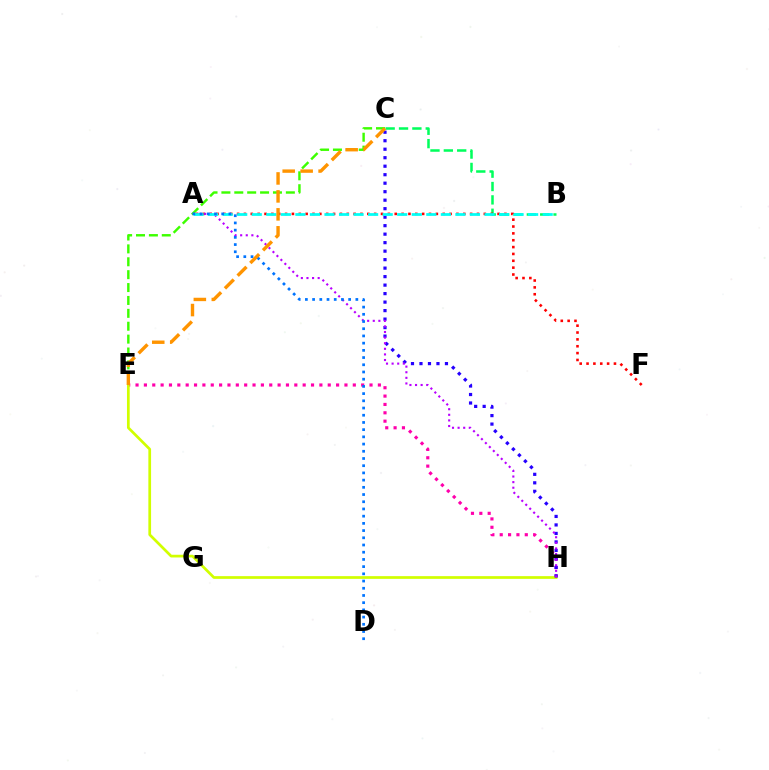{('C', 'E'): [{'color': '#3dff00', 'line_style': 'dashed', 'thickness': 1.75}, {'color': '#ff9400', 'line_style': 'dashed', 'thickness': 2.44}], ('B', 'C'): [{'color': '#00ff5c', 'line_style': 'dashed', 'thickness': 1.82}], ('E', 'H'): [{'color': '#ff00ac', 'line_style': 'dotted', 'thickness': 2.27}, {'color': '#d1ff00', 'line_style': 'solid', 'thickness': 1.96}], ('A', 'F'): [{'color': '#ff0000', 'line_style': 'dotted', 'thickness': 1.86}], ('C', 'H'): [{'color': '#2500ff', 'line_style': 'dotted', 'thickness': 2.31}], ('A', 'H'): [{'color': '#b900ff', 'line_style': 'dotted', 'thickness': 1.52}], ('A', 'B'): [{'color': '#00fff6', 'line_style': 'dashed', 'thickness': 1.98}], ('A', 'D'): [{'color': '#0074ff', 'line_style': 'dotted', 'thickness': 1.96}]}